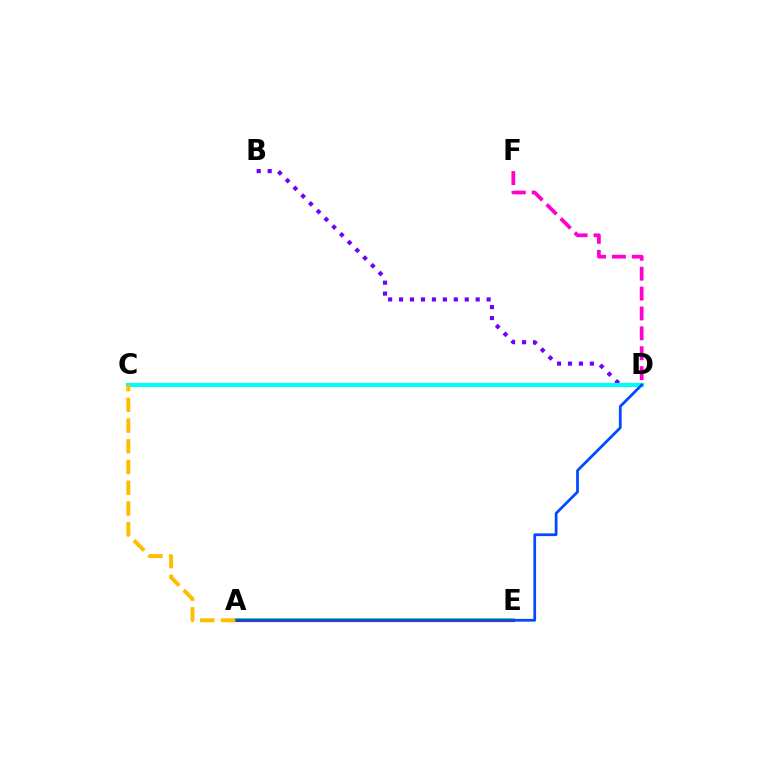{('A', 'E'): [{'color': '#00ff39', 'line_style': 'solid', 'thickness': 2.57}, {'color': '#ff0000', 'line_style': 'solid', 'thickness': 2.27}], ('C', 'D'): [{'color': '#84ff00', 'line_style': 'solid', 'thickness': 1.72}, {'color': '#00fff6', 'line_style': 'solid', 'thickness': 3.0}], ('B', 'D'): [{'color': '#7200ff', 'line_style': 'dotted', 'thickness': 2.97}], ('D', 'F'): [{'color': '#ff00cf', 'line_style': 'dashed', 'thickness': 2.7}], ('A', 'D'): [{'color': '#004bff', 'line_style': 'solid', 'thickness': 1.97}], ('A', 'C'): [{'color': '#ffbd00', 'line_style': 'dashed', 'thickness': 2.81}]}